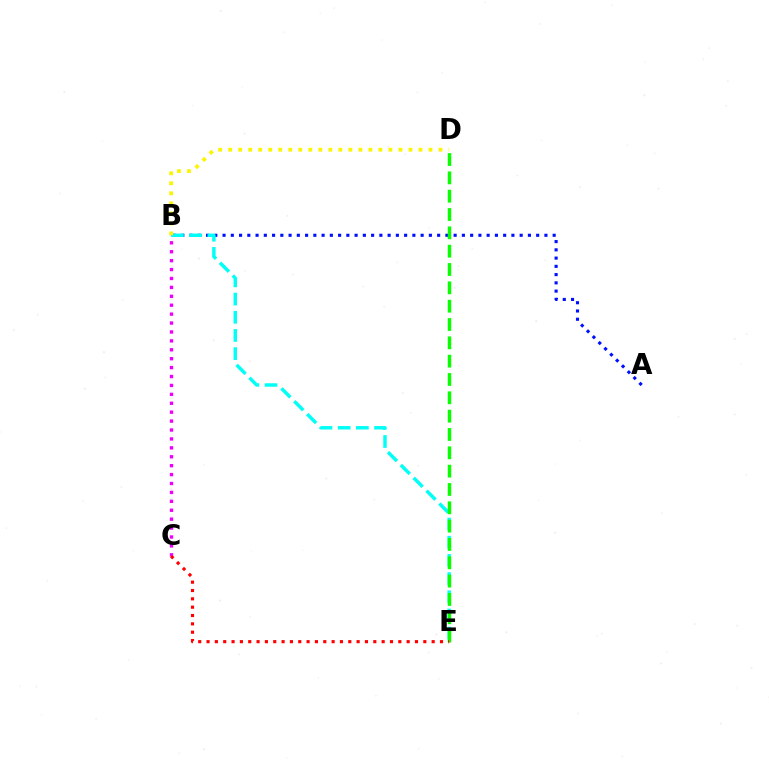{('A', 'B'): [{'color': '#0010ff', 'line_style': 'dotted', 'thickness': 2.24}], ('B', 'E'): [{'color': '#00fff6', 'line_style': 'dashed', 'thickness': 2.47}], ('B', 'D'): [{'color': '#fcf500', 'line_style': 'dotted', 'thickness': 2.72}], ('D', 'E'): [{'color': '#08ff00', 'line_style': 'dashed', 'thickness': 2.49}], ('B', 'C'): [{'color': '#ee00ff', 'line_style': 'dotted', 'thickness': 2.42}], ('C', 'E'): [{'color': '#ff0000', 'line_style': 'dotted', 'thickness': 2.27}]}